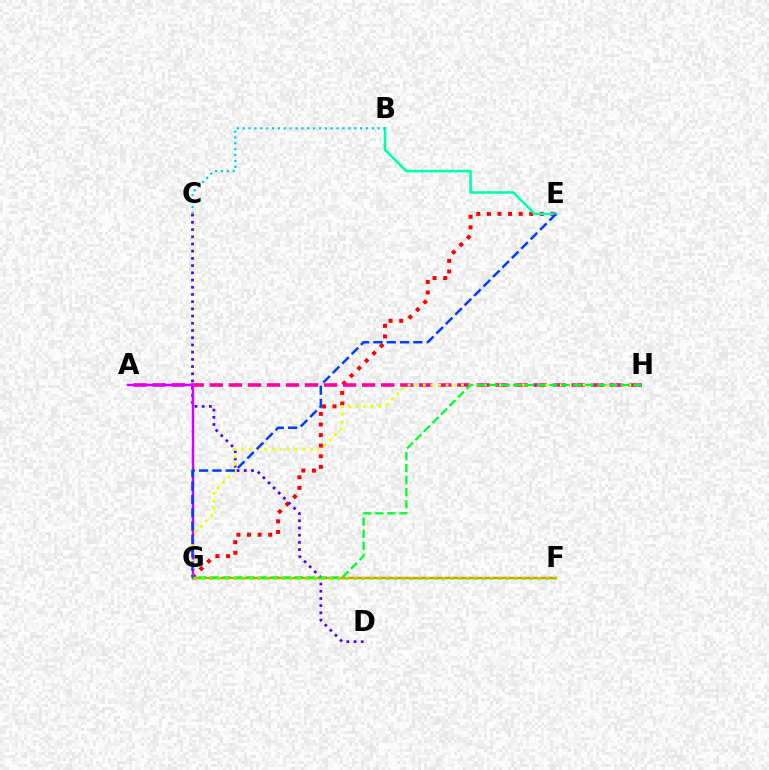{('E', 'G'): [{'color': '#ff0000', 'line_style': 'dotted', 'thickness': 2.88}, {'color': '#003fff', 'line_style': 'dashed', 'thickness': 1.81}], ('F', 'G'): [{'color': '#ff8800', 'line_style': 'solid', 'thickness': 1.75}, {'color': '#66ff00', 'line_style': 'dotted', 'thickness': 2.18}], ('A', 'H'): [{'color': '#ff00a0', 'line_style': 'dashed', 'thickness': 2.59}], ('C', 'D'): [{'color': '#4f00ff', 'line_style': 'dotted', 'thickness': 1.96}], ('A', 'G'): [{'color': '#d600ff', 'line_style': 'solid', 'thickness': 1.78}], ('B', 'E'): [{'color': '#00ffaf', 'line_style': 'solid', 'thickness': 1.87}], ('G', 'H'): [{'color': '#eeff00', 'line_style': 'dotted', 'thickness': 2.07}, {'color': '#00ff27', 'line_style': 'dashed', 'thickness': 1.63}], ('B', 'C'): [{'color': '#00c7ff', 'line_style': 'dotted', 'thickness': 1.59}]}